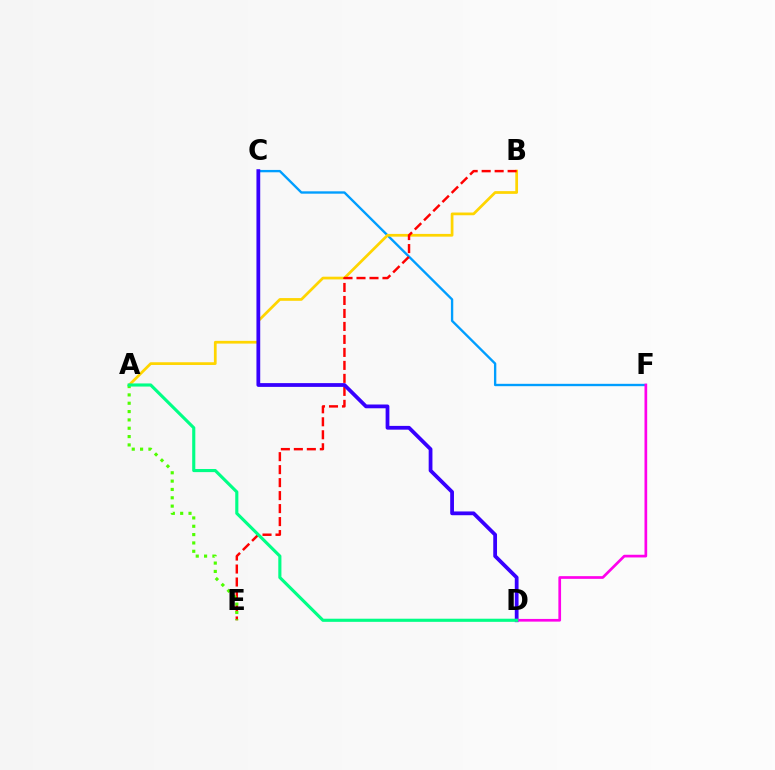{('C', 'F'): [{'color': '#009eff', 'line_style': 'solid', 'thickness': 1.7}], ('A', 'B'): [{'color': '#ffd500', 'line_style': 'solid', 'thickness': 1.97}], ('B', 'E'): [{'color': '#ff0000', 'line_style': 'dashed', 'thickness': 1.76}], ('C', 'D'): [{'color': '#3700ff', 'line_style': 'solid', 'thickness': 2.71}], ('A', 'E'): [{'color': '#4fff00', 'line_style': 'dotted', 'thickness': 2.26}], ('D', 'F'): [{'color': '#ff00ed', 'line_style': 'solid', 'thickness': 1.94}], ('A', 'D'): [{'color': '#00ff86', 'line_style': 'solid', 'thickness': 2.25}]}